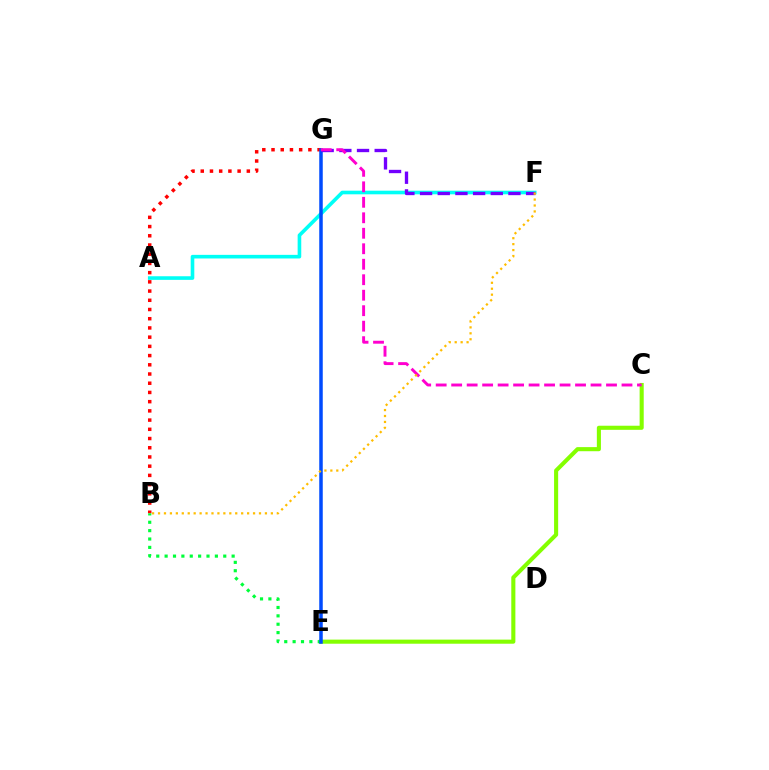{('A', 'F'): [{'color': '#00fff6', 'line_style': 'solid', 'thickness': 2.61}], ('C', 'E'): [{'color': '#84ff00', 'line_style': 'solid', 'thickness': 2.95}], ('B', 'G'): [{'color': '#ff0000', 'line_style': 'dotted', 'thickness': 2.5}], ('B', 'E'): [{'color': '#00ff39', 'line_style': 'dotted', 'thickness': 2.28}], ('E', 'G'): [{'color': '#004bff', 'line_style': 'solid', 'thickness': 2.53}], ('F', 'G'): [{'color': '#7200ff', 'line_style': 'dashed', 'thickness': 2.4}], ('C', 'G'): [{'color': '#ff00cf', 'line_style': 'dashed', 'thickness': 2.1}], ('B', 'F'): [{'color': '#ffbd00', 'line_style': 'dotted', 'thickness': 1.61}]}